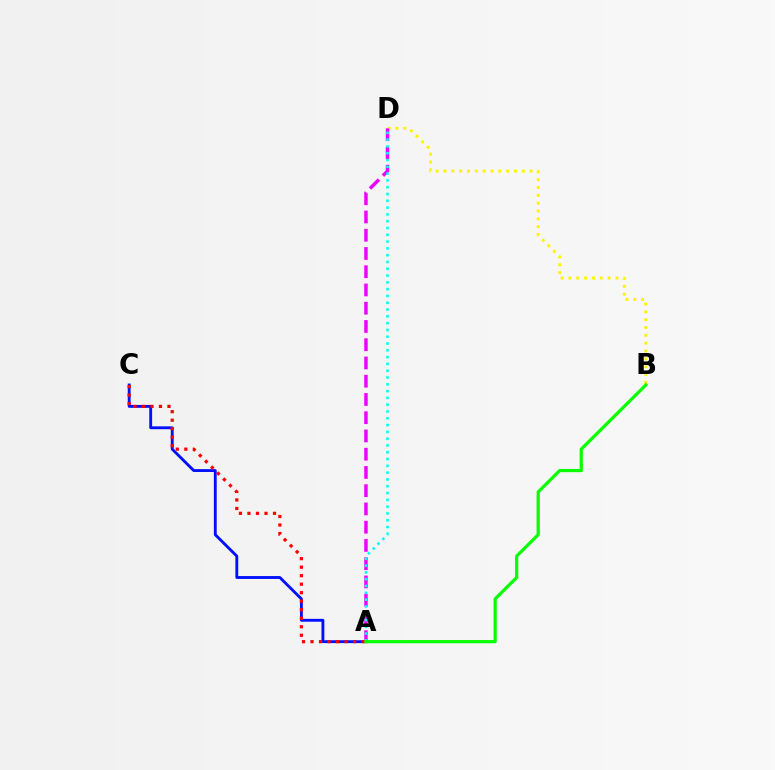{('B', 'D'): [{'color': '#fcf500', 'line_style': 'dotted', 'thickness': 2.13}], ('A', 'C'): [{'color': '#0010ff', 'line_style': 'solid', 'thickness': 2.06}, {'color': '#ff0000', 'line_style': 'dotted', 'thickness': 2.31}], ('A', 'D'): [{'color': '#ee00ff', 'line_style': 'dashed', 'thickness': 2.48}, {'color': '#00fff6', 'line_style': 'dotted', 'thickness': 1.85}], ('A', 'B'): [{'color': '#08ff00', 'line_style': 'solid', 'thickness': 2.32}]}